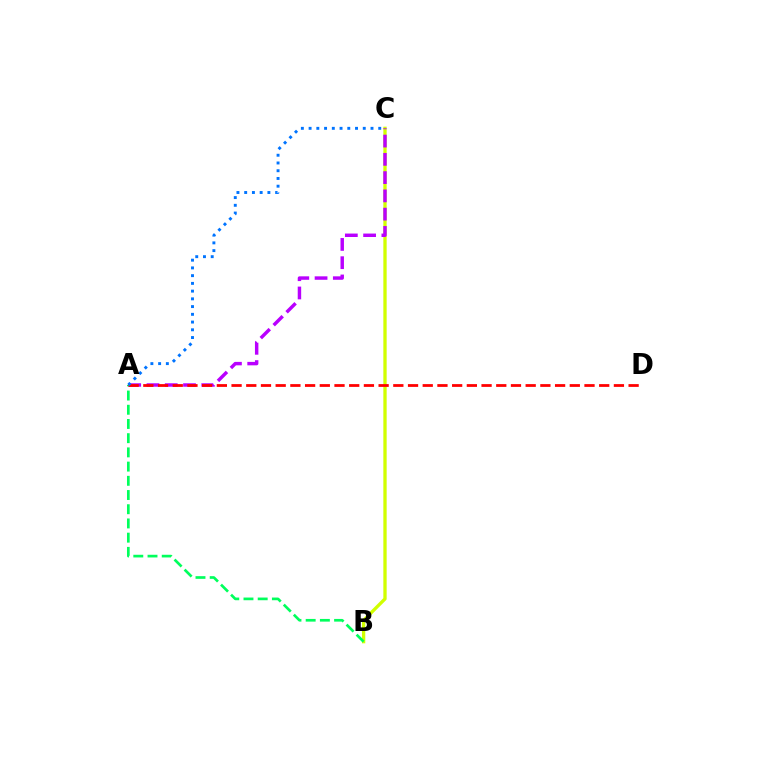{('B', 'C'): [{'color': '#d1ff00', 'line_style': 'solid', 'thickness': 2.38}], ('A', 'C'): [{'color': '#b900ff', 'line_style': 'dashed', 'thickness': 2.48}, {'color': '#0074ff', 'line_style': 'dotted', 'thickness': 2.1}], ('A', 'B'): [{'color': '#00ff5c', 'line_style': 'dashed', 'thickness': 1.93}], ('A', 'D'): [{'color': '#ff0000', 'line_style': 'dashed', 'thickness': 2.0}]}